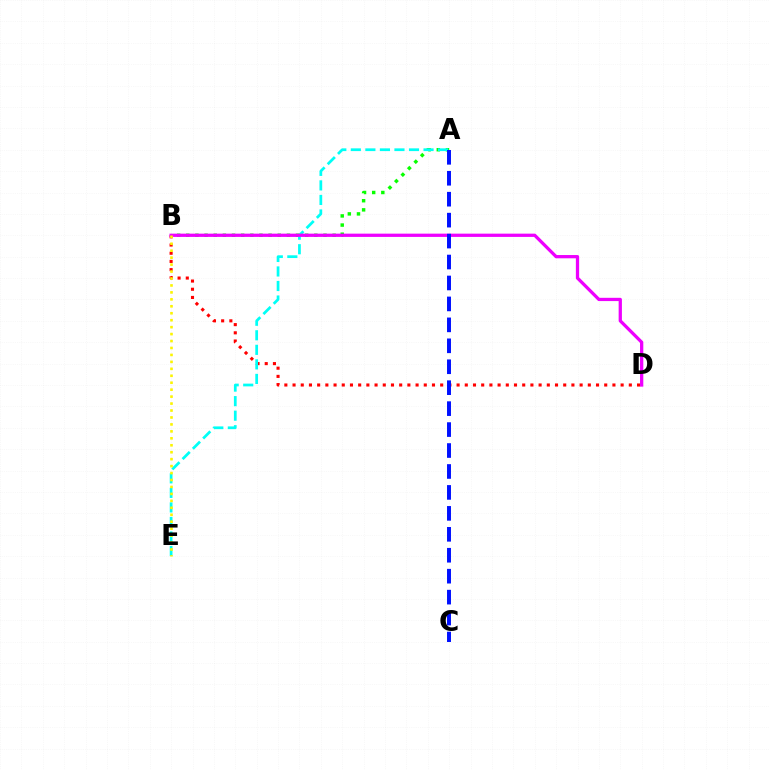{('A', 'B'): [{'color': '#08ff00', 'line_style': 'dotted', 'thickness': 2.49}], ('B', 'D'): [{'color': '#ff0000', 'line_style': 'dotted', 'thickness': 2.23}, {'color': '#ee00ff', 'line_style': 'solid', 'thickness': 2.35}], ('A', 'E'): [{'color': '#00fff6', 'line_style': 'dashed', 'thickness': 1.98}], ('B', 'E'): [{'color': '#fcf500', 'line_style': 'dotted', 'thickness': 1.89}], ('A', 'C'): [{'color': '#0010ff', 'line_style': 'dashed', 'thickness': 2.85}]}